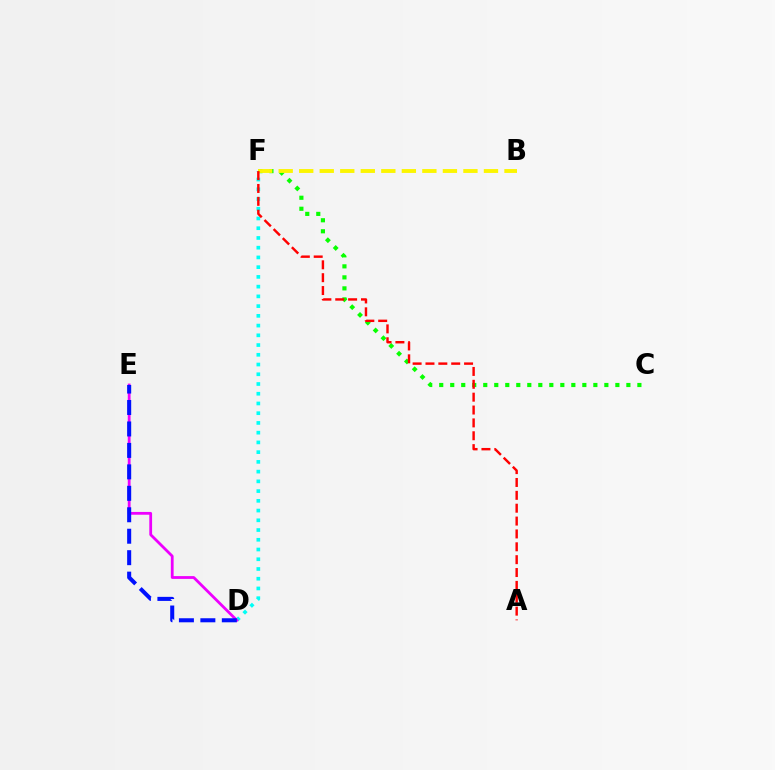{('D', 'F'): [{'color': '#00fff6', 'line_style': 'dotted', 'thickness': 2.65}], ('D', 'E'): [{'color': '#ee00ff', 'line_style': 'solid', 'thickness': 2.01}, {'color': '#0010ff', 'line_style': 'dashed', 'thickness': 2.91}], ('C', 'F'): [{'color': '#08ff00', 'line_style': 'dotted', 'thickness': 2.99}], ('B', 'F'): [{'color': '#fcf500', 'line_style': 'dashed', 'thickness': 2.79}], ('A', 'F'): [{'color': '#ff0000', 'line_style': 'dashed', 'thickness': 1.75}]}